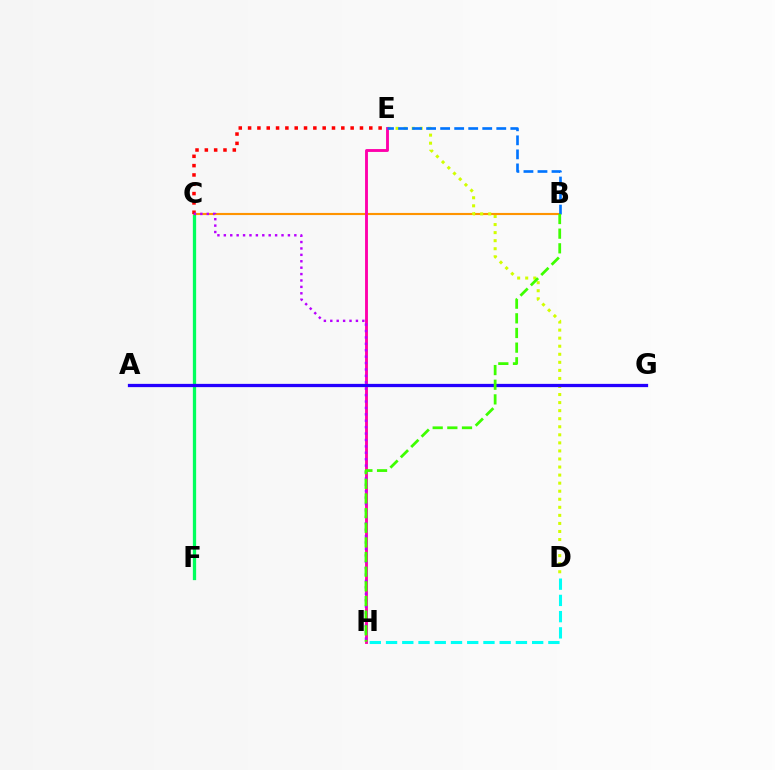{('D', 'H'): [{'color': '#00fff6', 'line_style': 'dashed', 'thickness': 2.21}], ('C', 'F'): [{'color': '#00ff5c', 'line_style': 'solid', 'thickness': 2.36}], ('B', 'C'): [{'color': '#ff9400', 'line_style': 'solid', 'thickness': 1.53}], ('D', 'E'): [{'color': '#d1ff00', 'line_style': 'dotted', 'thickness': 2.19}], ('C', 'E'): [{'color': '#ff0000', 'line_style': 'dotted', 'thickness': 2.53}], ('E', 'H'): [{'color': '#ff00ac', 'line_style': 'solid', 'thickness': 2.07}], ('A', 'G'): [{'color': '#2500ff', 'line_style': 'solid', 'thickness': 2.34}], ('B', 'E'): [{'color': '#0074ff', 'line_style': 'dashed', 'thickness': 1.91}], ('C', 'H'): [{'color': '#b900ff', 'line_style': 'dotted', 'thickness': 1.74}], ('B', 'H'): [{'color': '#3dff00', 'line_style': 'dashed', 'thickness': 1.99}]}